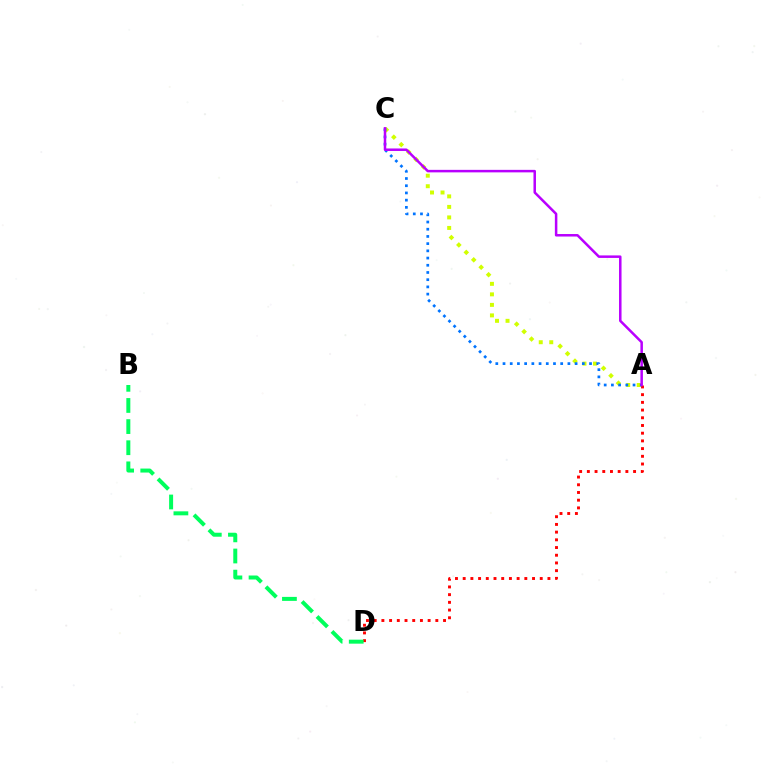{('A', 'D'): [{'color': '#ff0000', 'line_style': 'dotted', 'thickness': 2.09}], ('B', 'D'): [{'color': '#00ff5c', 'line_style': 'dashed', 'thickness': 2.87}], ('A', 'C'): [{'color': '#d1ff00', 'line_style': 'dotted', 'thickness': 2.86}, {'color': '#0074ff', 'line_style': 'dotted', 'thickness': 1.96}, {'color': '#b900ff', 'line_style': 'solid', 'thickness': 1.81}]}